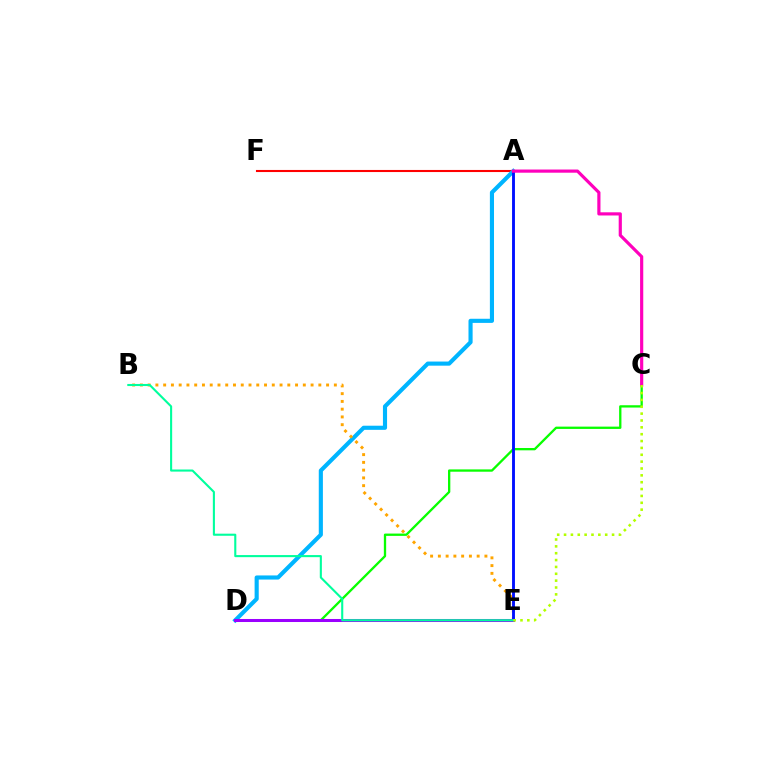{('A', 'F'): [{'color': '#ff0000', 'line_style': 'solid', 'thickness': 1.51}], ('C', 'D'): [{'color': '#08ff00', 'line_style': 'solid', 'thickness': 1.66}], ('A', 'D'): [{'color': '#00b5ff', 'line_style': 'solid', 'thickness': 2.97}], ('B', 'E'): [{'color': '#ffa500', 'line_style': 'dotted', 'thickness': 2.11}, {'color': '#00ff9d', 'line_style': 'solid', 'thickness': 1.51}], ('A', 'E'): [{'color': '#0010ff', 'line_style': 'solid', 'thickness': 2.07}], ('A', 'C'): [{'color': '#ff00bd', 'line_style': 'solid', 'thickness': 2.28}], ('D', 'E'): [{'color': '#9b00ff', 'line_style': 'solid', 'thickness': 2.18}], ('C', 'E'): [{'color': '#b3ff00', 'line_style': 'dotted', 'thickness': 1.86}]}